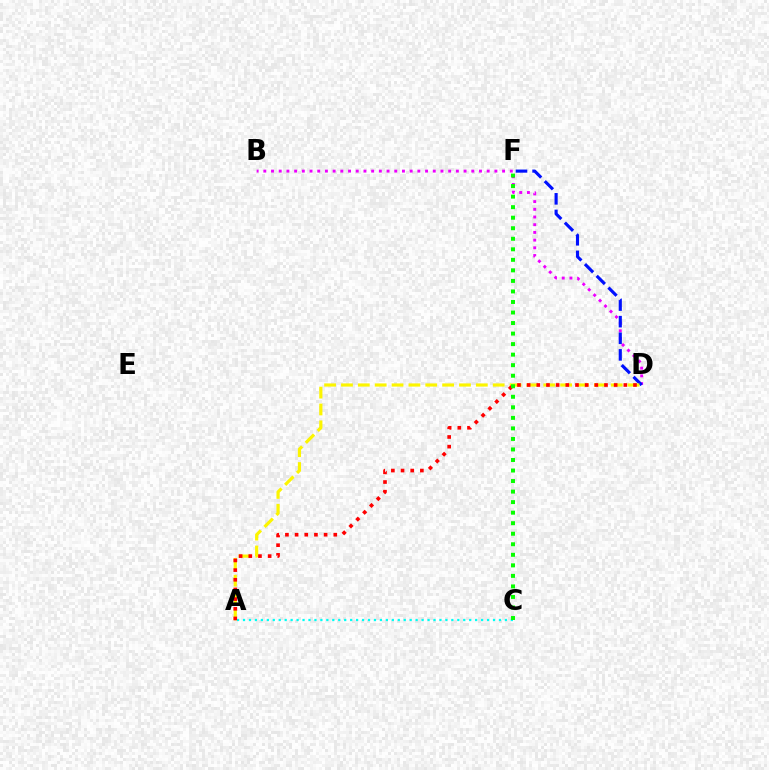{('B', 'D'): [{'color': '#ee00ff', 'line_style': 'dotted', 'thickness': 2.09}], ('D', 'F'): [{'color': '#0010ff', 'line_style': 'dashed', 'thickness': 2.26}], ('A', 'C'): [{'color': '#00fff6', 'line_style': 'dotted', 'thickness': 1.62}], ('A', 'D'): [{'color': '#fcf500', 'line_style': 'dashed', 'thickness': 2.29}, {'color': '#ff0000', 'line_style': 'dotted', 'thickness': 2.63}], ('C', 'F'): [{'color': '#08ff00', 'line_style': 'dotted', 'thickness': 2.86}]}